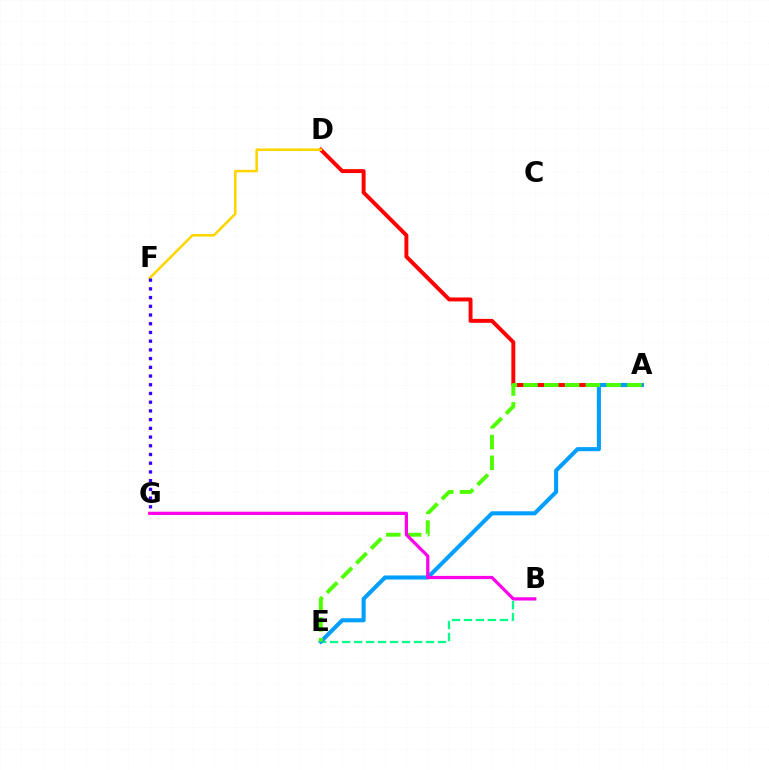{('A', 'D'): [{'color': '#ff0000', 'line_style': 'solid', 'thickness': 2.83}], ('D', 'F'): [{'color': '#ffd500', 'line_style': 'solid', 'thickness': 1.85}], ('B', 'E'): [{'color': '#00ff86', 'line_style': 'dashed', 'thickness': 1.63}], ('A', 'E'): [{'color': '#009eff', 'line_style': 'solid', 'thickness': 2.94}, {'color': '#4fff00', 'line_style': 'dashed', 'thickness': 2.82}], ('B', 'G'): [{'color': '#ff00ed', 'line_style': 'solid', 'thickness': 2.32}], ('F', 'G'): [{'color': '#3700ff', 'line_style': 'dotted', 'thickness': 2.37}]}